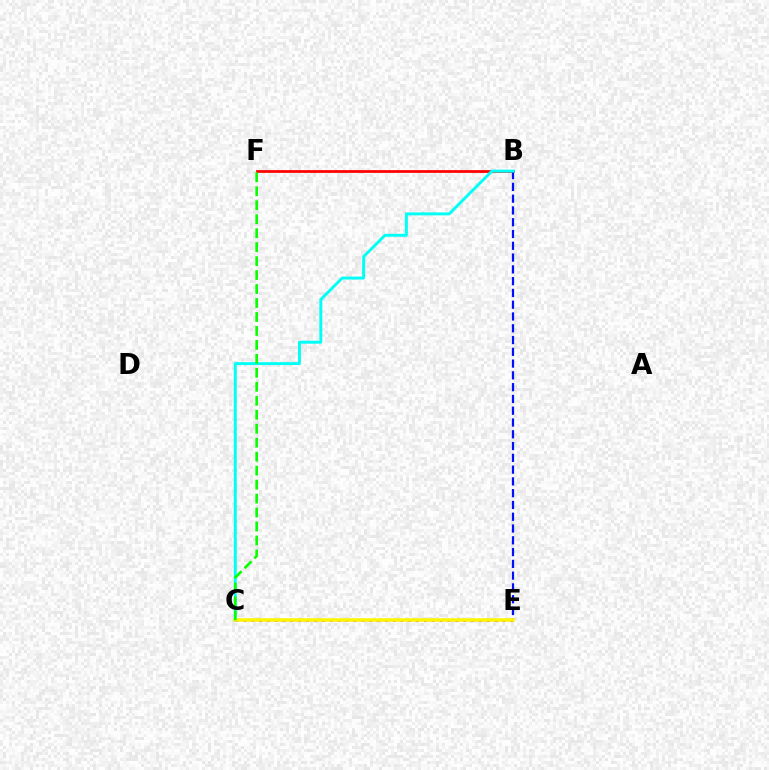{('C', 'E'): [{'color': '#ee00ff', 'line_style': 'dotted', 'thickness': 2.13}, {'color': '#fcf500', 'line_style': 'solid', 'thickness': 2.55}], ('B', 'F'): [{'color': '#ff0000', 'line_style': 'solid', 'thickness': 1.97}], ('B', 'E'): [{'color': '#0010ff', 'line_style': 'dashed', 'thickness': 1.6}], ('B', 'C'): [{'color': '#00fff6', 'line_style': 'solid', 'thickness': 2.11}], ('C', 'F'): [{'color': '#08ff00', 'line_style': 'dashed', 'thickness': 1.9}]}